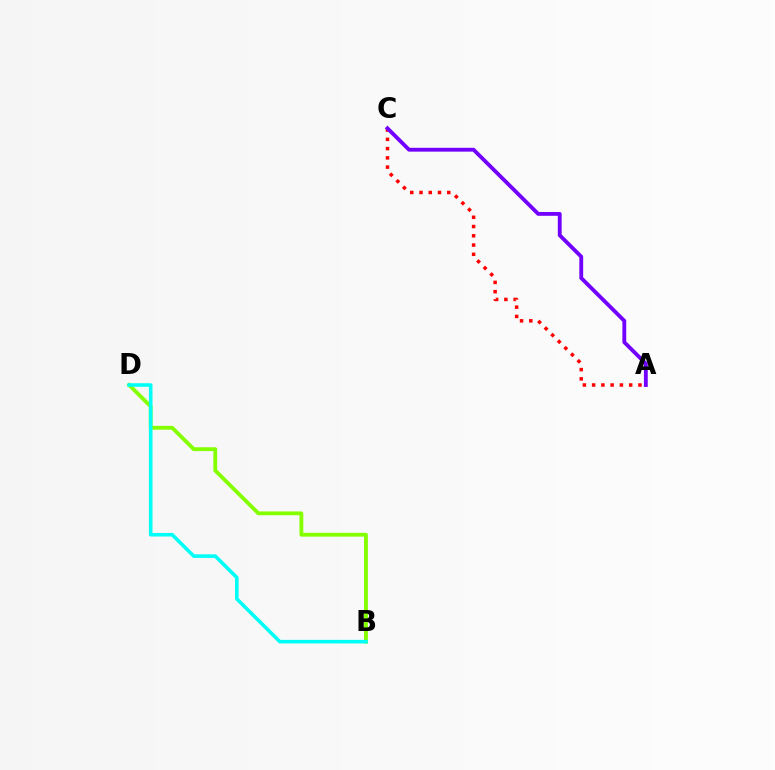{('A', 'C'): [{'color': '#ff0000', 'line_style': 'dotted', 'thickness': 2.52}, {'color': '#7200ff', 'line_style': 'solid', 'thickness': 2.76}], ('B', 'D'): [{'color': '#84ff00', 'line_style': 'solid', 'thickness': 2.75}, {'color': '#00fff6', 'line_style': 'solid', 'thickness': 2.58}]}